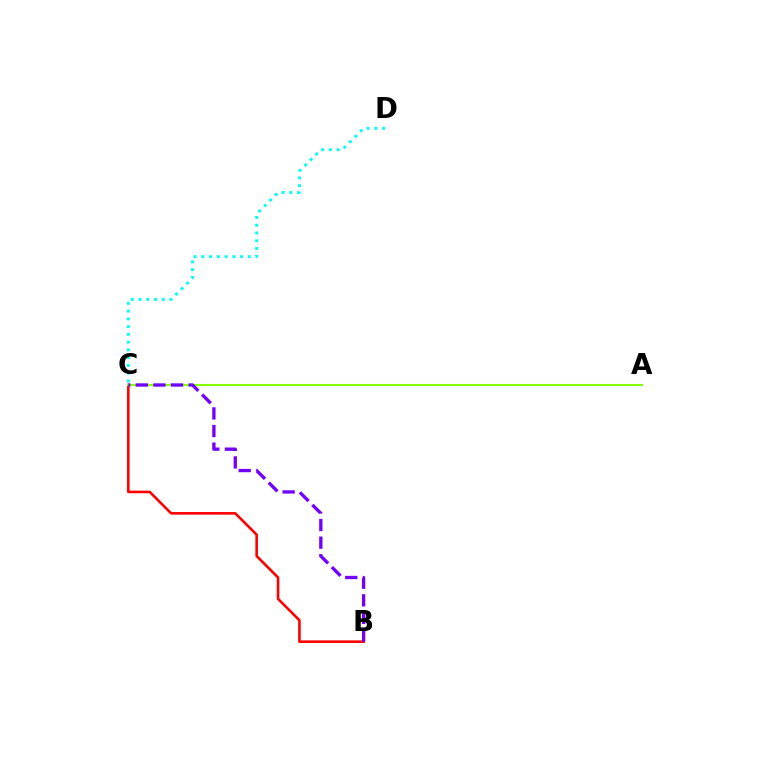{('C', 'D'): [{'color': '#00fff6', 'line_style': 'dotted', 'thickness': 2.11}], ('B', 'C'): [{'color': '#ff0000', 'line_style': 'solid', 'thickness': 1.88}, {'color': '#7200ff', 'line_style': 'dashed', 'thickness': 2.39}], ('A', 'C'): [{'color': '#84ff00', 'line_style': 'solid', 'thickness': 1.51}]}